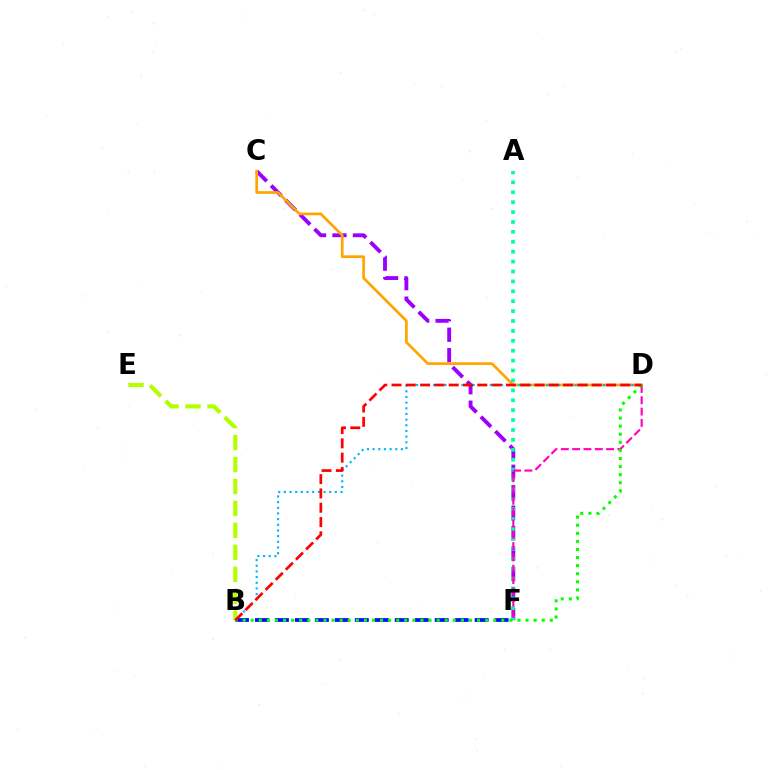{('B', 'F'): [{'color': '#0010ff', 'line_style': 'dashed', 'thickness': 2.71}], ('C', 'F'): [{'color': '#9b00ff', 'line_style': 'dashed', 'thickness': 2.78}], ('C', 'D'): [{'color': '#ffa500', 'line_style': 'solid', 'thickness': 1.94}], ('B', 'D'): [{'color': '#00b5ff', 'line_style': 'dotted', 'thickness': 1.54}, {'color': '#08ff00', 'line_style': 'dotted', 'thickness': 2.2}, {'color': '#ff0000', 'line_style': 'dashed', 'thickness': 1.94}], ('B', 'E'): [{'color': '#b3ff00', 'line_style': 'dashed', 'thickness': 2.98}], ('A', 'F'): [{'color': '#00ff9d', 'line_style': 'dotted', 'thickness': 2.69}], ('D', 'F'): [{'color': '#ff00bd', 'line_style': 'dashed', 'thickness': 1.54}]}